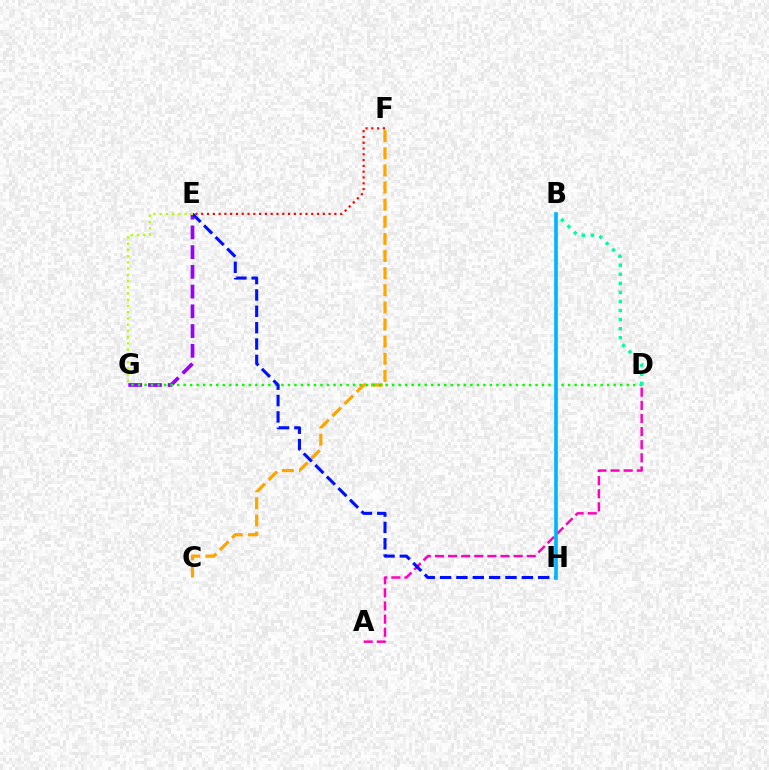{('C', 'F'): [{'color': '#ffa500', 'line_style': 'dashed', 'thickness': 2.33}], ('A', 'D'): [{'color': '#ff00bd', 'line_style': 'dashed', 'thickness': 1.78}], ('E', 'F'): [{'color': '#ff0000', 'line_style': 'dotted', 'thickness': 1.57}], ('E', 'G'): [{'color': '#9b00ff', 'line_style': 'dashed', 'thickness': 2.68}, {'color': '#b3ff00', 'line_style': 'dotted', 'thickness': 1.69}], ('D', 'G'): [{'color': '#08ff00', 'line_style': 'dotted', 'thickness': 1.77}], ('E', 'H'): [{'color': '#0010ff', 'line_style': 'dashed', 'thickness': 2.22}], ('B', 'D'): [{'color': '#00ff9d', 'line_style': 'dotted', 'thickness': 2.46}], ('B', 'H'): [{'color': '#00b5ff', 'line_style': 'solid', 'thickness': 2.62}]}